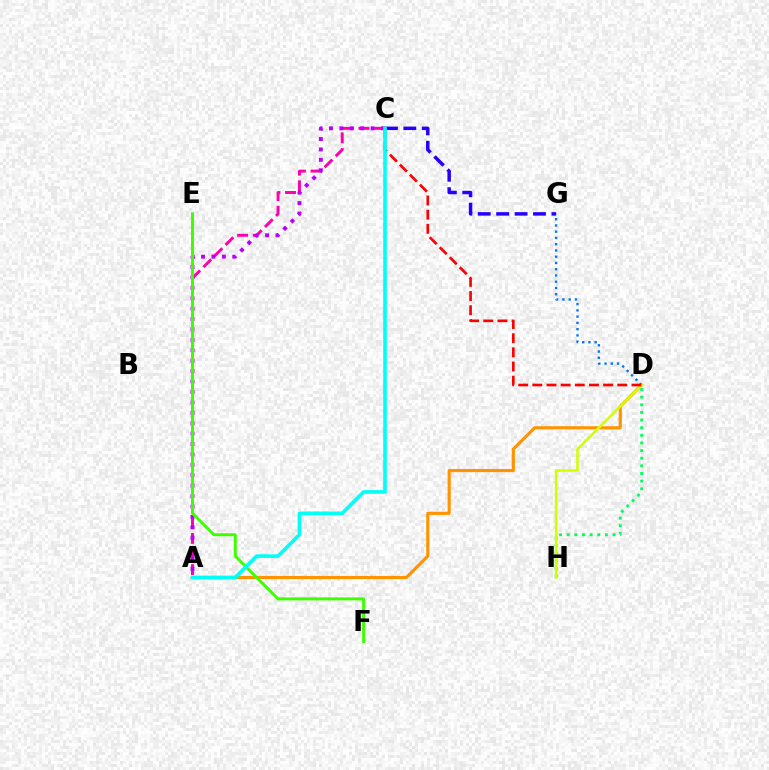{('A', 'D'): [{'color': '#ff9400', 'line_style': 'solid', 'thickness': 2.25}], ('D', 'G'): [{'color': '#0074ff', 'line_style': 'dotted', 'thickness': 1.7}], ('A', 'C'): [{'color': '#ff00ac', 'line_style': 'dashed', 'thickness': 2.12}, {'color': '#b900ff', 'line_style': 'dotted', 'thickness': 2.83}, {'color': '#00fff6', 'line_style': 'solid', 'thickness': 2.61}], ('C', 'G'): [{'color': '#2500ff', 'line_style': 'dashed', 'thickness': 2.5}], ('D', 'H'): [{'color': '#00ff5c', 'line_style': 'dotted', 'thickness': 2.07}, {'color': '#d1ff00', 'line_style': 'solid', 'thickness': 1.83}], ('E', 'F'): [{'color': '#3dff00', 'line_style': 'solid', 'thickness': 2.14}], ('C', 'D'): [{'color': '#ff0000', 'line_style': 'dashed', 'thickness': 1.92}]}